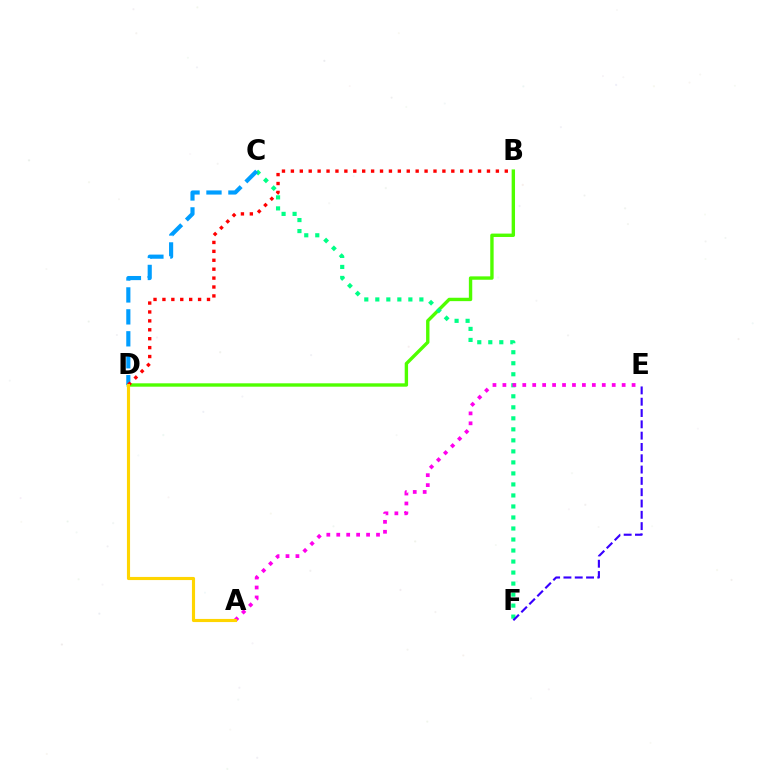{('B', 'D'): [{'color': '#4fff00', 'line_style': 'solid', 'thickness': 2.43}, {'color': '#ff0000', 'line_style': 'dotted', 'thickness': 2.42}], ('C', 'F'): [{'color': '#00ff86', 'line_style': 'dotted', 'thickness': 2.99}], ('C', 'D'): [{'color': '#009eff', 'line_style': 'dashed', 'thickness': 2.98}], ('A', 'E'): [{'color': '#ff00ed', 'line_style': 'dotted', 'thickness': 2.7}], ('E', 'F'): [{'color': '#3700ff', 'line_style': 'dashed', 'thickness': 1.54}], ('A', 'D'): [{'color': '#ffd500', 'line_style': 'solid', 'thickness': 2.25}]}